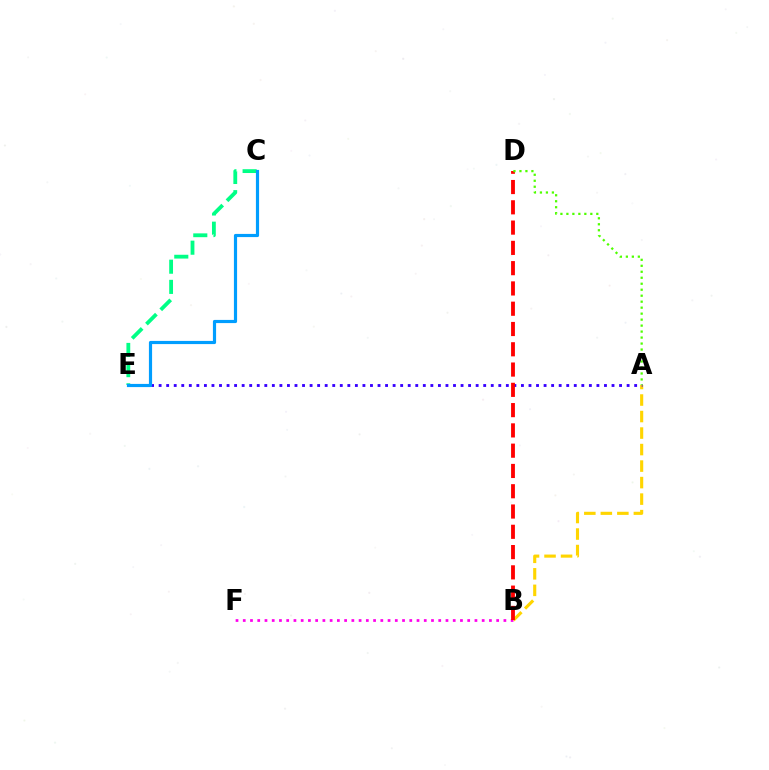{('B', 'F'): [{'color': '#ff00ed', 'line_style': 'dotted', 'thickness': 1.97}], ('A', 'B'): [{'color': '#ffd500', 'line_style': 'dashed', 'thickness': 2.24}], ('C', 'E'): [{'color': '#00ff86', 'line_style': 'dashed', 'thickness': 2.74}, {'color': '#009eff', 'line_style': 'solid', 'thickness': 2.28}], ('A', 'E'): [{'color': '#3700ff', 'line_style': 'dotted', 'thickness': 2.05}], ('B', 'D'): [{'color': '#ff0000', 'line_style': 'dashed', 'thickness': 2.76}], ('A', 'D'): [{'color': '#4fff00', 'line_style': 'dotted', 'thickness': 1.63}]}